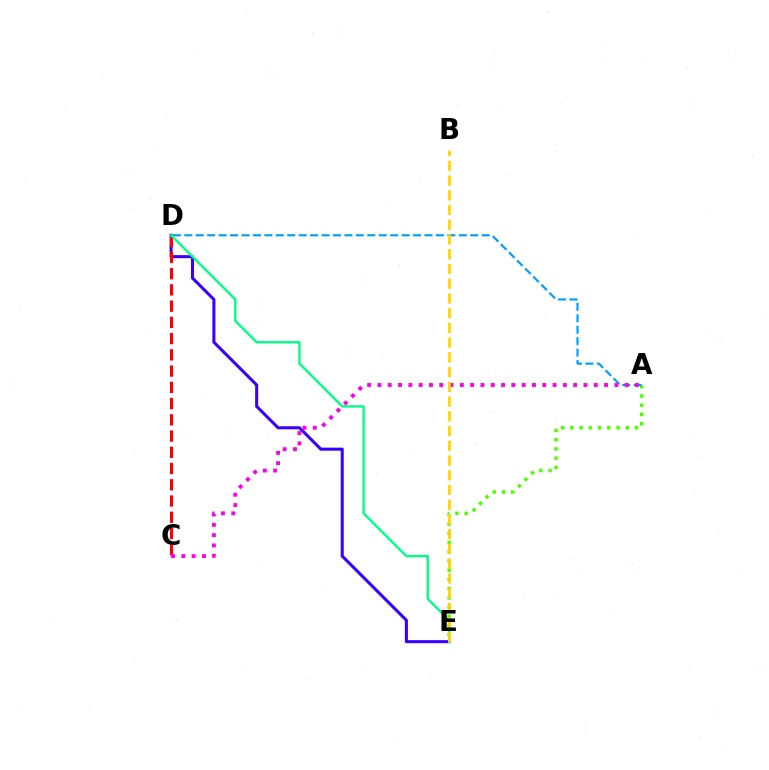{('D', 'E'): [{'color': '#3700ff', 'line_style': 'solid', 'thickness': 2.2}, {'color': '#00ff86', 'line_style': 'solid', 'thickness': 1.7}], ('A', 'E'): [{'color': '#4fff00', 'line_style': 'dotted', 'thickness': 2.51}], ('A', 'D'): [{'color': '#009eff', 'line_style': 'dashed', 'thickness': 1.55}], ('C', 'D'): [{'color': '#ff0000', 'line_style': 'dashed', 'thickness': 2.21}], ('A', 'C'): [{'color': '#ff00ed', 'line_style': 'dotted', 'thickness': 2.8}], ('B', 'E'): [{'color': '#ffd500', 'line_style': 'dashed', 'thickness': 2.0}]}